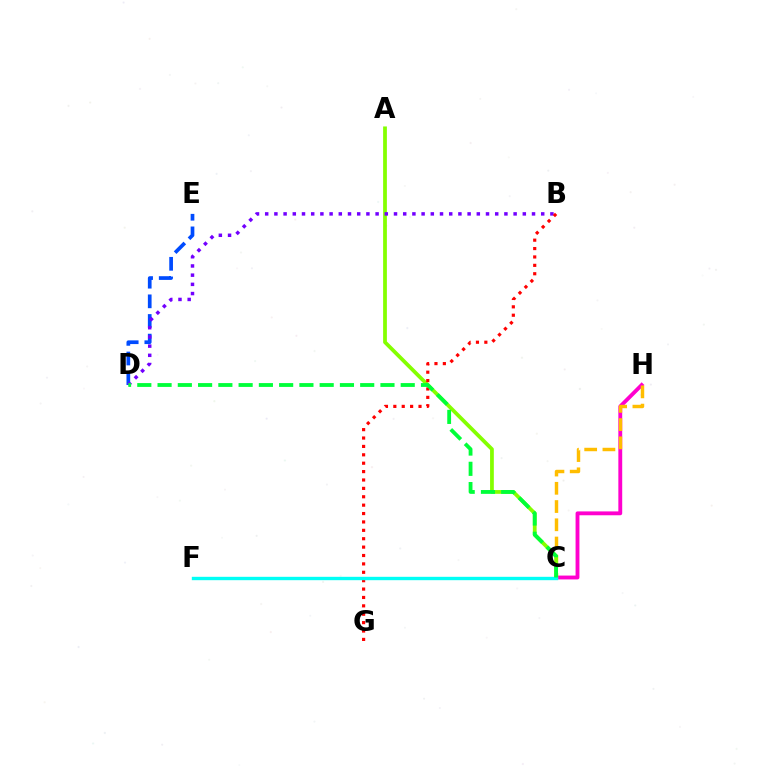{('C', 'H'): [{'color': '#ff00cf', 'line_style': 'solid', 'thickness': 2.78}, {'color': '#ffbd00', 'line_style': 'dashed', 'thickness': 2.48}], ('D', 'E'): [{'color': '#004bff', 'line_style': 'dashed', 'thickness': 2.67}], ('A', 'C'): [{'color': '#84ff00', 'line_style': 'solid', 'thickness': 2.7}], ('B', 'D'): [{'color': '#7200ff', 'line_style': 'dotted', 'thickness': 2.5}], ('B', 'G'): [{'color': '#ff0000', 'line_style': 'dotted', 'thickness': 2.28}], ('C', 'F'): [{'color': '#00fff6', 'line_style': 'solid', 'thickness': 2.43}], ('C', 'D'): [{'color': '#00ff39', 'line_style': 'dashed', 'thickness': 2.75}]}